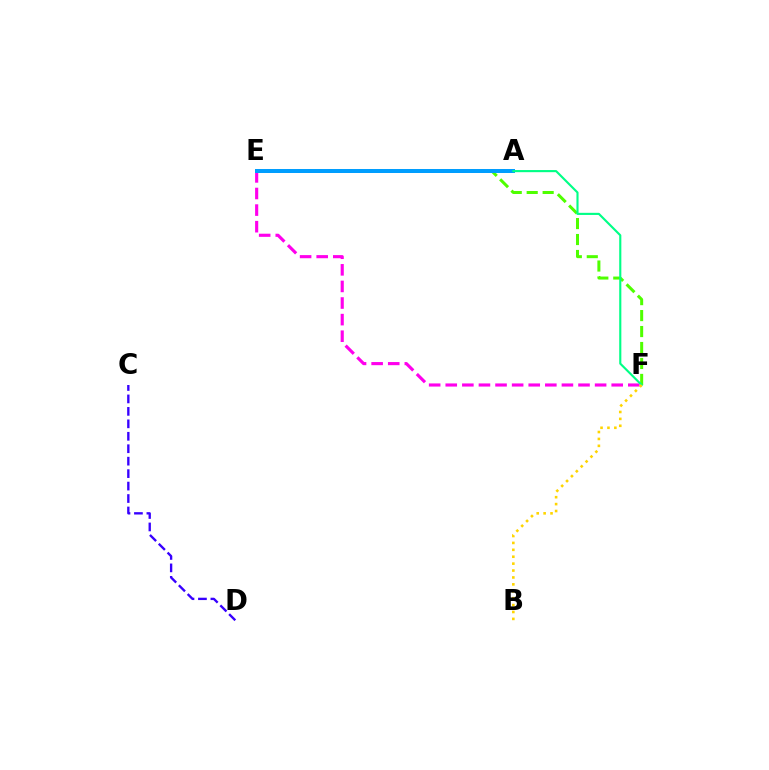{('E', 'F'): [{'color': '#4fff00', 'line_style': 'dashed', 'thickness': 2.17}, {'color': '#ff00ed', 'line_style': 'dashed', 'thickness': 2.25}], ('A', 'E'): [{'color': '#ff0000', 'line_style': 'dotted', 'thickness': 2.76}, {'color': '#009eff', 'line_style': 'solid', 'thickness': 2.87}], ('C', 'D'): [{'color': '#3700ff', 'line_style': 'dashed', 'thickness': 1.69}], ('A', 'F'): [{'color': '#00ff86', 'line_style': 'solid', 'thickness': 1.53}], ('B', 'F'): [{'color': '#ffd500', 'line_style': 'dotted', 'thickness': 1.88}]}